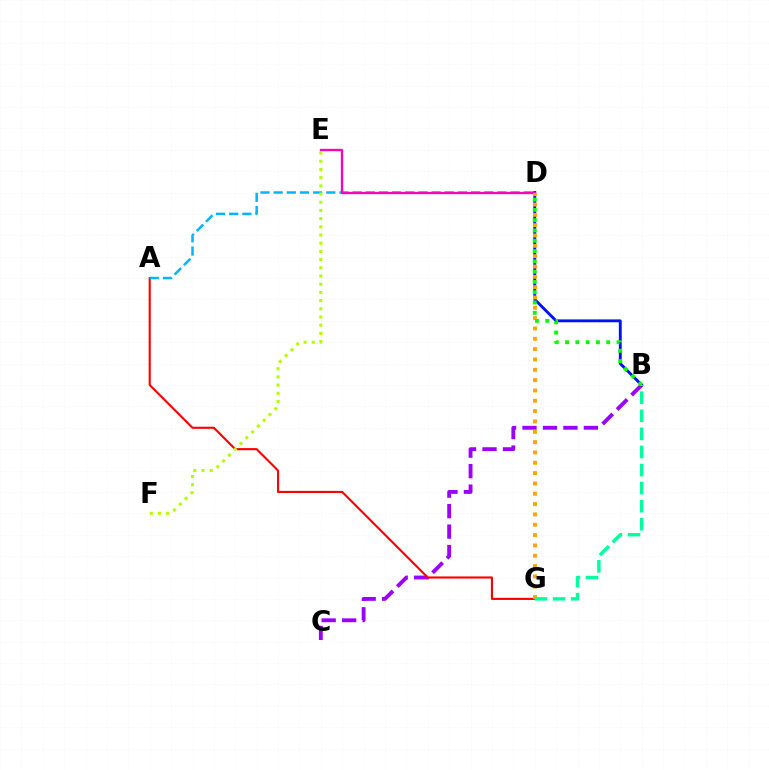{('B', 'C'): [{'color': '#9b00ff', 'line_style': 'dashed', 'thickness': 2.78}], ('B', 'D'): [{'color': '#0010ff', 'line_style': 'solid', 'thickness': 2.07}, {'color': '#08ff00', 'line_style': 'dotted', 'thickness': 2.8}], ('A', 'G'): [{'color': '#ff0000', 'line_style': 'solid', 'thickness': 1.53}], ('A', 'D'): [{'color': '#00b5ff', 'line_style': 'dashed', 'thickness': 1.79}], ('E', 'F'): [{'color': '#b3ff00', 'line_style': 'dotted', 'thickness': 2.23}], ('D', 'E'): [{'color': '#ff00bd', 'line_style': 'solid', 'thickness': 1.68}], ('D', 'G'): [{'color': '#ffa500', 'line_style': 'dotted', 'thickness': 2.81}], ('B', 'G'): [{'color': '#00ff9d', 'line_style': 'dashed', 'thickness': 2.46}]}